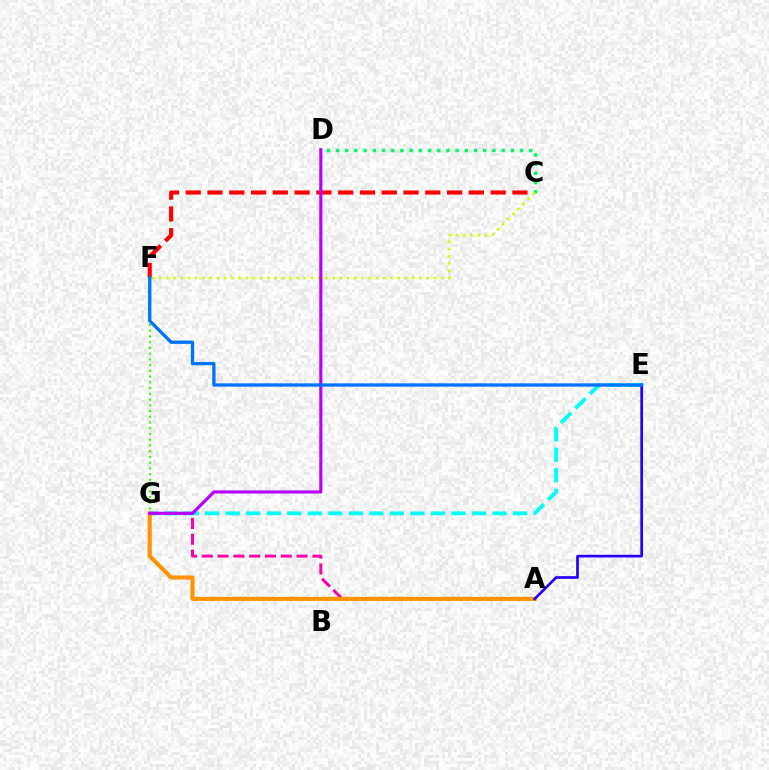{('C', 'F'): [{'color': '#ff0000', 'line_style': 'dashed', 'thickness': 2.96}, {'color': '#d1ff00', 'line_style': 'dotted', 'thickness': 1.96}], ('C', 'D'): [{'color': '#00ff5c', 'line_style': 'dotted', 'thickness': 2.5}], ('A', 'G'): [{'color': '#ff00ac', 'line_style': 'dashed', 'thickness': 2.15}, {'color': '#ff9400', 'line_style': 'solid', 'thickness': 2.95}], ('E', 'G'): [{'color': '#00fff6', 'line_style': 'dashed', 'thickness': 2.79}], ('D', 'G'): [{'color': '#b900ff', 'line_style': 'solid', 'thickness': 2.25}], ('F', 'G'): [{'color': '#3dff00', 'line_style': 'dotted', 'thickness': 1.56}], ('A', 'E'): [{'color': '#2500ff', 'line_style': 'solid', 'thickness': 1.95}], ('E', 'F'): [{'color': '#0074ff', 'line_style': 'solid', 'thickness': 2.38}]}